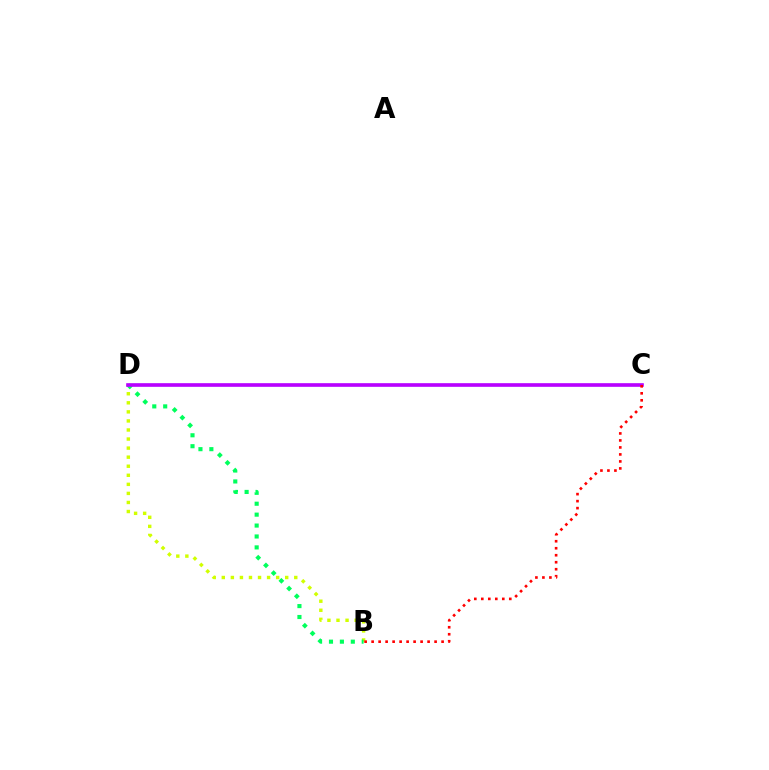{('B', 'D'): [{'color': '#d1ff00', 'line_style': 'dotted', 'thickness': 2.46}, {'color': '#00ff5c', 'line_style': 'dotted', 'thickness': 2.97}], ('C', 'D'): [{'color': '#0074ff', 'line_style': 'solid', 'thickness': 1.57}, {'color': '#b900ff', 'line_style': 'solid', 'thickness': 2.6}], ('B', 'C'): [{'color': '#ff0000', 'line_style': 'dotted', 'thickness': 1.9}]}